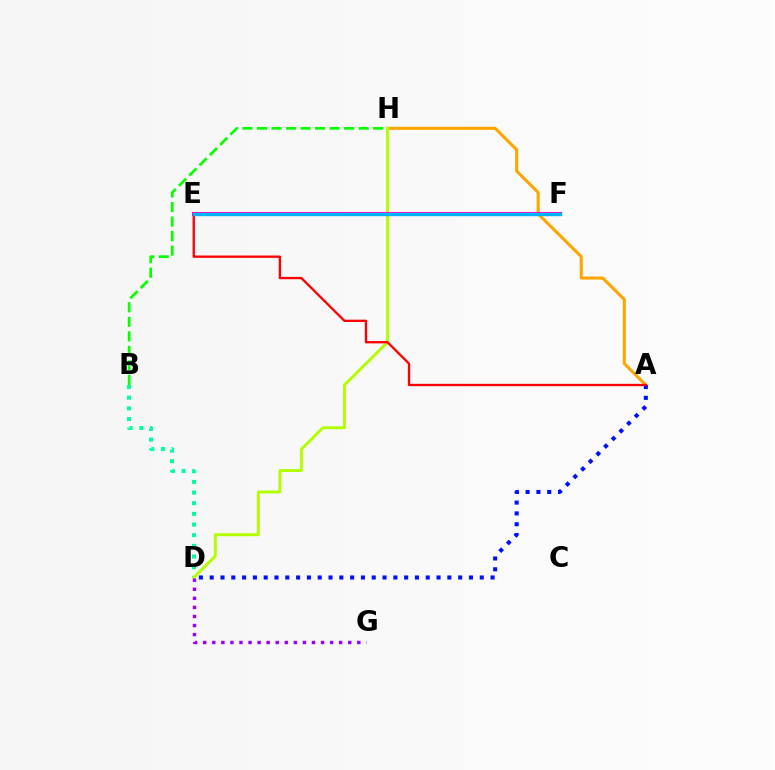{('B', 'H'): [{'color': '#08ff00', 'line_style': 'dashed', 'thickness': 1.97}], ('B', 'D'): [{'color': '#00ff9d', 'line_style': 'dotted', 'thickness': 2.9}], ('A', 'H'): [{'color': '#ffa500', 'line_style': 'solid', 'thickness': 2.21}], ('D', 'H'): [{'color': '#b3ff00', 'line_style': 'solid', 'thickness': 2.13}], ('D', 'G'): [{'color': '#9b00ff', 'line_style': 'dotted', 'thickness': 2.46}], ('A', 'D'): [{'color': '#0010ff', 'line_style': 'dotted', 'thickness': 2.94}], ('E', 'F'): [{'color': '#ff00bd', 'line_style': 'solid', 'thickness': 2.93}, {'color': '#00b5ff', 'line_style': 'solid', 'thickness': 2.4}], ('A', 'E'): [{'color': '#ff0000', 'line_style': 'solid', 'thickness': 1.67}]}